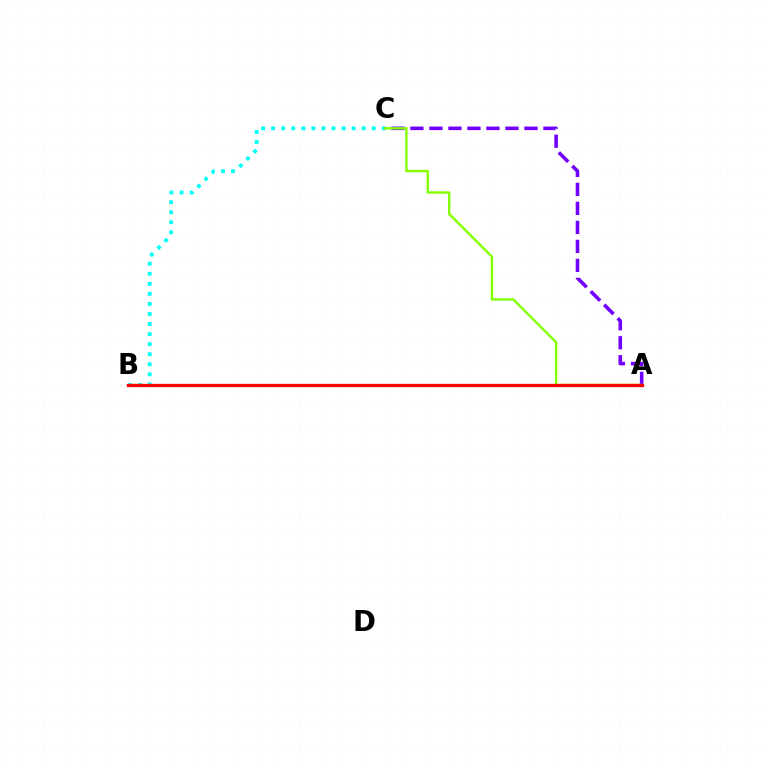{('A', 'C'): [{'color': '#7200ff', 'line_style': 'dashed', 'thickness': 2.58}, {'color': '#84ff00', 'line_style': 'solid', 'thickness': 1.73}], ('B', 'C'): [{'color': '#00fff6', 'line_style': 'dotted', 'thickness': 2.73}], ('A', 'B'): [{'color': '#ff0000', 'line_style': 'solid', 'thickness': 2.38}]}